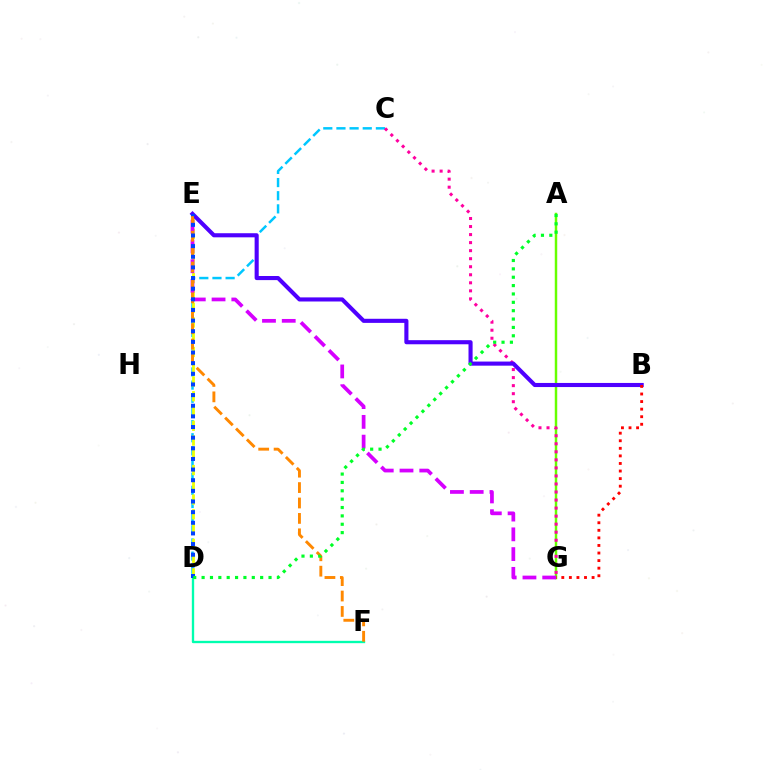{('C', 'D'): [{'color': '#00c7ff', 'line_style': 'dashed', 'thickness': 1.79}], ('A', 'G'): [{'color': '#66ff00', 'line_style': 'solid', 'thickness': 1.77}], ('D', 'E'): [{'color': '#eeff00', 'line_style': 'dashed', 'thickness': 2.0}, {'color': '#003fff', 'line_style': 'dotted', 'thickness': 2.89}], ('C', 'G'): [{'color': '#ff00a0', 'line_style': 'dotted', 'thickness': 2.18}], ('B', 'E'): [{'color': '#4f00ff', 'line_style': 'solid', 'thickness': 2.95}], ('D', 'F'): [{'color': '#00ffaf', 'line_style': 'solid', 'thickness': 1.69}], ('B', 'G'): [{'color': '#ff0000', 'line_style': 'dotted', 'thickness': 2.06}], ('E', 'G'): [{'color': '#d600ff', 'line_style': 'dashed', 'thickness': 2.68}], ('E', 'F'): [{'color': '#ff8800', 'line_style': 'dashed', 'thickness': 2.09}], ('A', 'D'): [{'color': '#00ff27', 'line_style': 'dotted', 'thickness': 2.27}]}